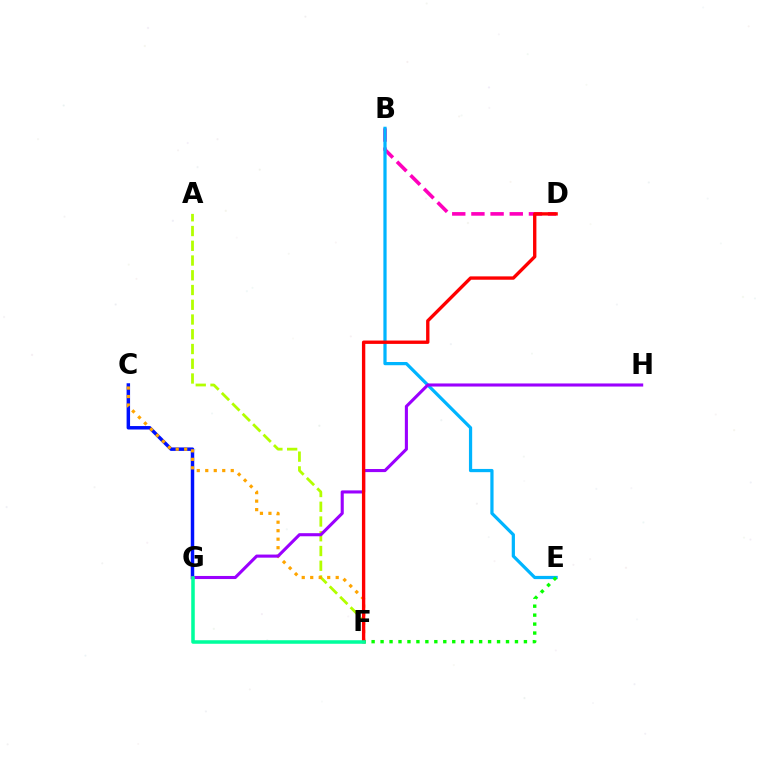{('B', 'D'): [{'color': '#ff00bd', 'line_style': 'dashed', 'thickness': 2.6}], ('B', 'E'): [{'color': '#00b5ff', 'line_style': 'solid', 'thickness': 2.32}], ('E', 'F'): [{'color': '#08ff00', 'line_style': 'dotted', 'thickness': 2.43}], ('A', 'F'): [{'color': '#b3ff00', 'line_style': 'dashed', 'thickness': 2.0}], ('C', 'G'): [{'color': '#0010ff', 'line_style': 'solid', 'thickness': 2.5}], ('C', 'F'): [{'color': '#ffa500', 'line_style': 'dotted', 'thickness': 2.31}], ('G', 'H'): [{'color': '#9b00ff', 'line_style': 'solid', 'thickness': 2.22}], ('D', 'F'): [{'color': '#ff0000', 'line_style': 'solid', 'thickness': 2.42}], ('F', 'G'): [{'color': '#00ff9d', 'line_style': 'solid', 'thickness': 2.55}]}